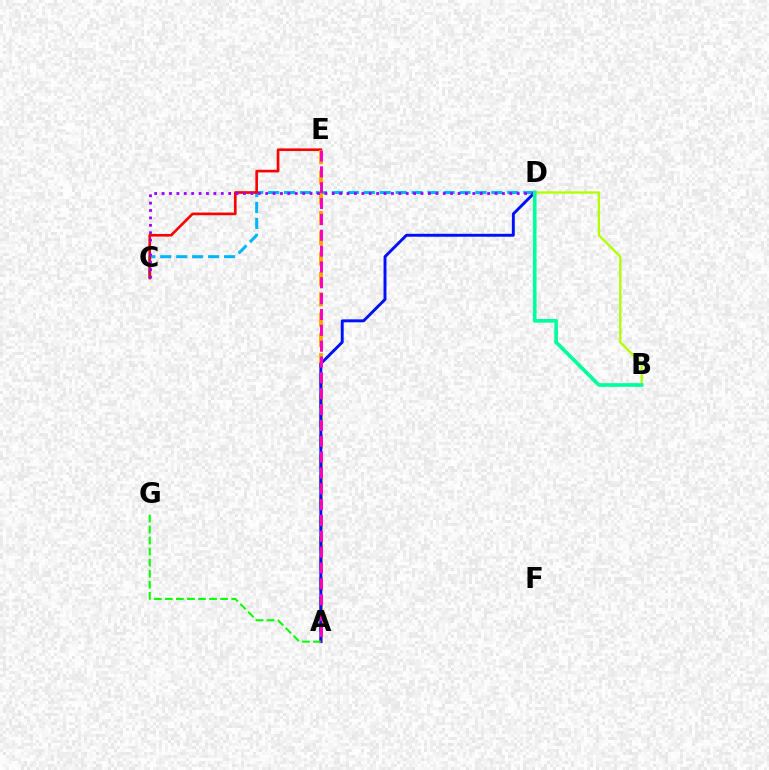{('C', 'D'): [{'color': '#00b5ff', 'line_style': 'dashed', 'thickness': 2.17}, {'color': '#9b00ff', 'line_style': 'dotted', 'thickness': 2.01}], ('C', 'E'): [{'color': '#ff0000', 'line_style': 'solid', 'thickness': 1.91}], ('A', 'E'): [{'color': '#ffa500', 'line_style': 'dashed', 'thickness': 2.76}, {'color': '#ff00bd', 'line_style': 'dashed', 'thickness': 2.15}], ('A', 'D'): [{'color': '#0010ff', 'line_style': 'solid', 'thickness': 2.11}], ('A', 'G'): [{'color': '#08ff00', 'line_style': 'dashed', 'thickness': 1.5}], ('B', 'D'): [{'color': '#b3ff00', 'line_style': 'solid', 'thickness': 1.67}, {'color': '#00ff9d', 'line_style': 'solid', 'thickness': 2.63}]}